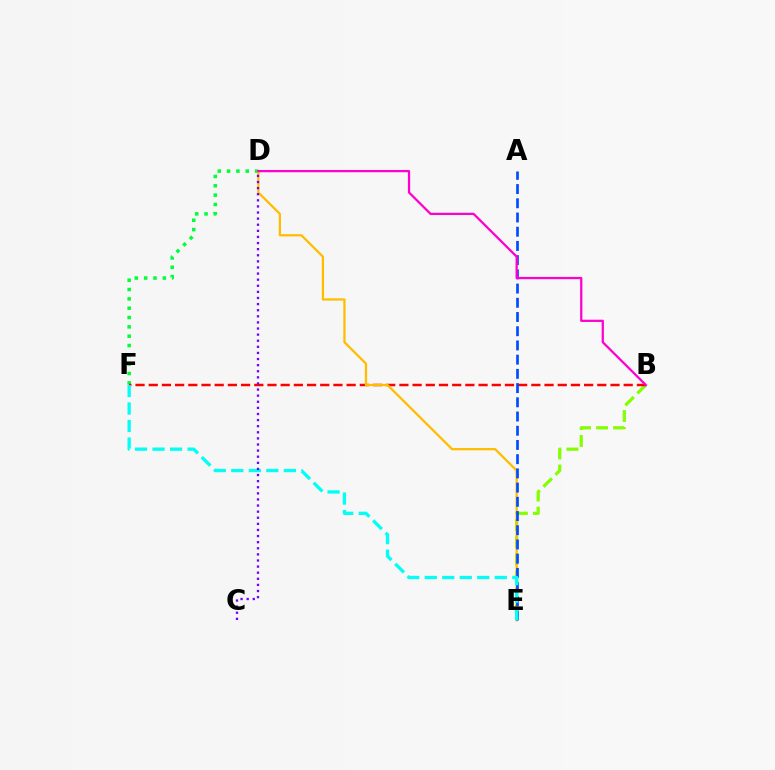{('B', 'E'): [{'color': '#84ff00', 'line_style': 'dashed', 'thickness': 2.31}], ('D', 'F'): [{'color': '#00ff39', 'line_style': 'dotted', 'thickness': 2.54}], ('B', 'F'): [{'color': '#ff0000', 'line_style': 'dashed', 'thickness': 1.79}], ('D', 'E'): [{'color': '#ffbd00', 'line_style': 'solid', 'thickness': 1.64}], ('A', 'E'): [{'color': '#004bff', 'line_style': 'dashed', 'thickness': 1.93}], ('E', 'F'): [{'color': '#00fff6', 'line_style': 'dashed', 'thickness': 2.38}], ('C', 'D'): [{'color': '#7200ff', 'line_style': 'dotted', 'thickness': 1.66}], ('B', 'D'): [{'color': '#ff00cf', 'line_style': 'solid', 'thickness': 1.63}]}